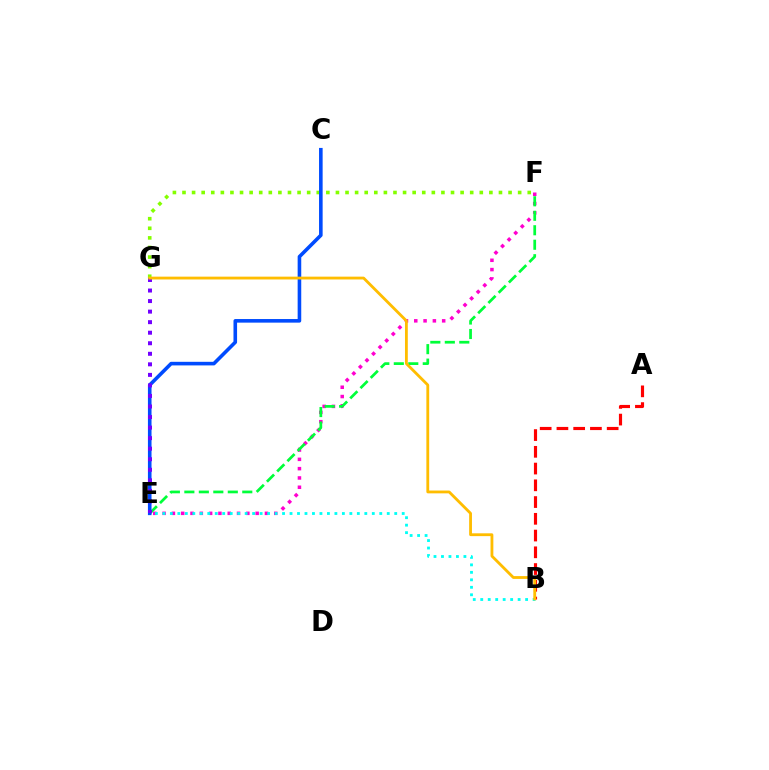{('E', 'F'): [{'color': '#ff00cf', 'line_style': 'dotted', 'thickness': 2.53}, {'color': '#00ff39', 'line_style': 'dashed', 'thickness': 1.97}], ('B', 'E'): [{'color': '#00fff6', 'line_style': 'dotted', 'thickness': 2.03}], ('F', 'G'): [{'color': '#84ff00', 'line_style': 'dotted', 'thickness': 2.61}], ('A', 'B'): [{'color': '#ff0000', 'line_style': 'dashed', 'thickness': 2.28}], ('C', 'E'): [{'color': '#004bff', 'line_style': 'solid', 'thickness': 2.59}], ('E', 'G'): [{'color': '#7200ff', 'line_style': 'dotted', 'thickness': 2.86}], ('B', 'G'): [{'color': '#ffbd00', 'line_style': 'solid', 'thickness': 2.03}]}